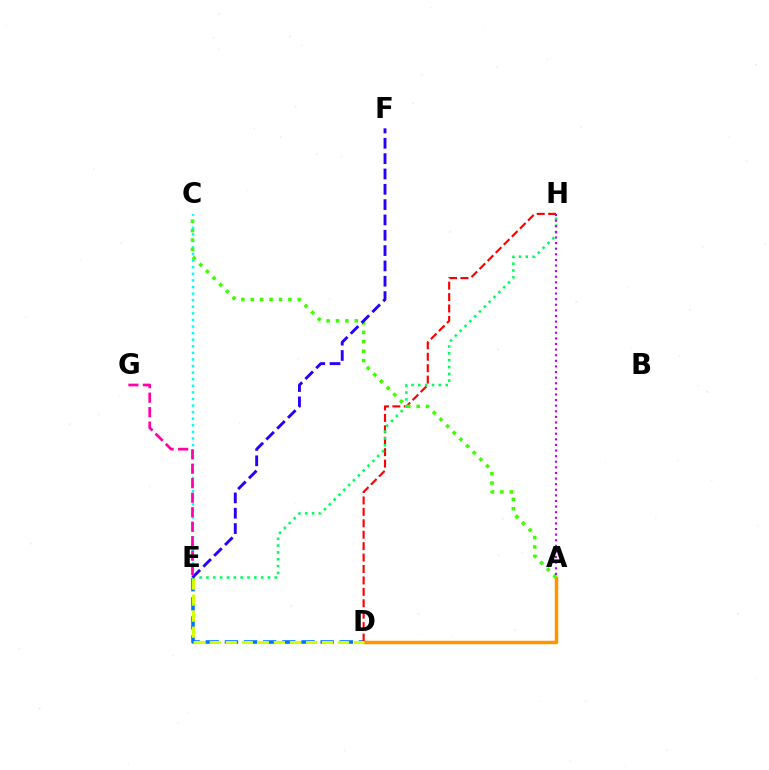{('D', 'E'): [{'color': '#0074ff', 'line_style': 'dashed', 'thickness': 2.6}, {'color': '#d1ff00', 'line_style': 'dashed', 'thickness': 2.18}], ('A', 'D'): [{'color': '#ff9400', 'line_style': 'solid', 'thickness': 2.52}], ('C', 'E'): [{'color': '#00fff6', 'line_style': 'dotted', 'thickness': 1.79}], ('D', 'H'): [{'color': '#ff0000', 'line_style': 'dashed', 'thickness': 1.55}], ('A', 'C'): [{'color': '#3dff00', 'line_style': 'dotted', 'thickness': 2.56}], ('E', 'H'): [{'color': '#00ff5c', 'line_style': 'dotted', 'thickness': 1.86}], ('A', 'H'): [{'color': '#b900ff', 'line_style': 'dotted', 'thickness': 1.52}], ('E', 'F'): [{'color': '#2500ff', 'line_style': 'dashed', 'thickness': 2.08}], ('E', 'G'): [{'color': '#ff00ac', 'line_style': 'dashed', 'thickness': 1.97}]}